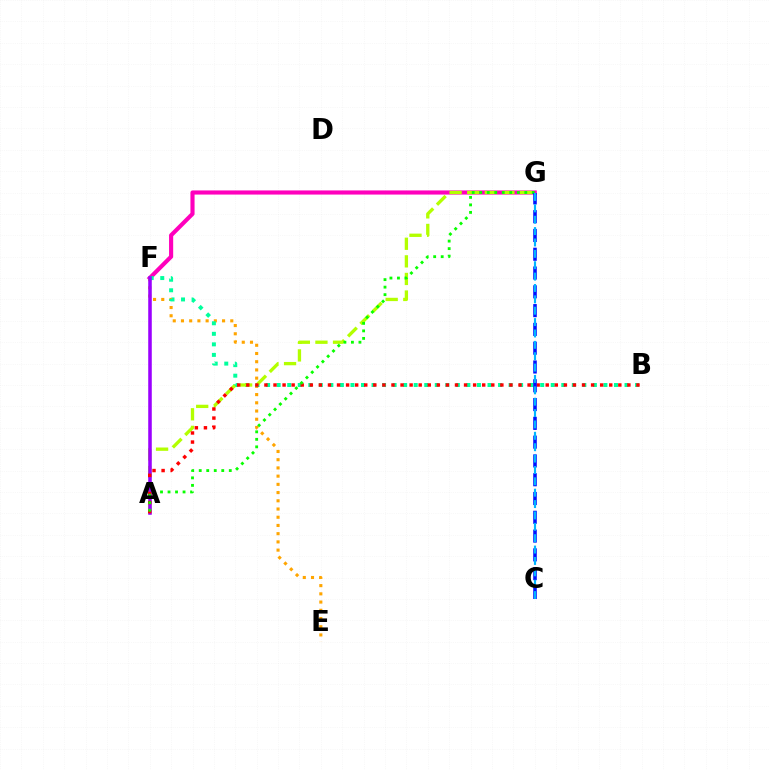{('F', 'G'): [{'color': '#ff00bd', 'line_style': 'solid', 'thickness': 2.97}], ('E', 'F'): [{'color': '#ffa500', 'line_style': 'dotted', 'thickness': 2.23}], ('B', 'F'): [{'color': '#00ff9d', 'line_style': 'dotted', 'thickness': 2.86}], ('A', 'G'): [{'color': '#b3ff00', 'line_style': 'dashed', 'thickness': 2.39}, {'color': '#08ff00', 'line_style': 'dotted', 'thickness': 2.04}], ('A', 'F'): [{'color': '#9b00ff', 'line_style': 'solid', 'thickness': 2.55}], ('A', 'B'): [{'color': '#ff0000', 'line_style': 'dotted', 'thickness': 2.47}], ('C', 'G'): [{'color': '#0010ff', 'line_style': 'dashed', 'thickness': 2.55}, {'color': '#00b5ff', 'line_style': 'dashed', 'thickness': 1.55}]}